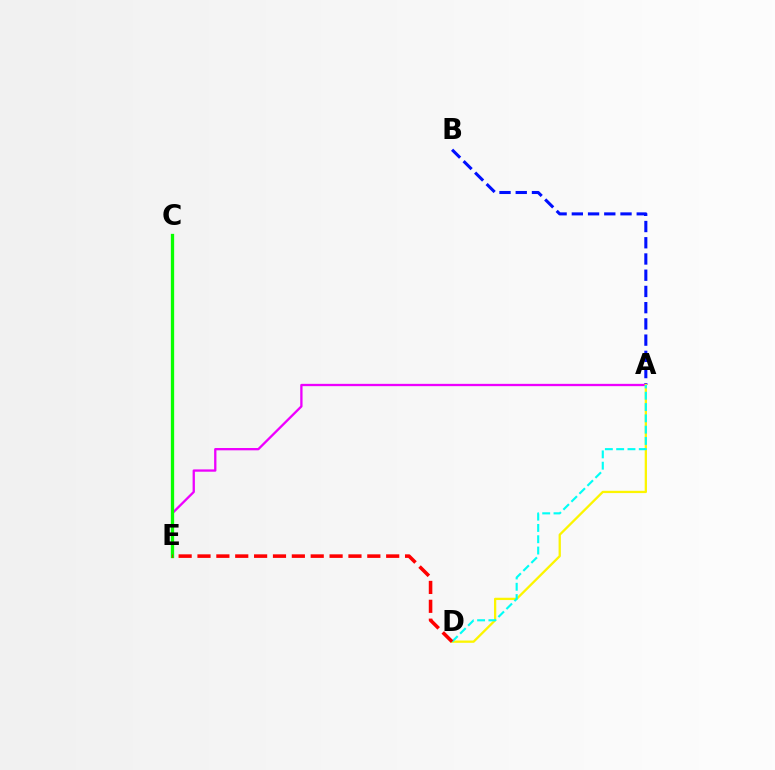{('A', 'B'): [{'color': '#0010ff', 'line_style': 'dashed', 'thickness': 2.2}], ('A', 'E'): [{'color': '#ee00ff', 'line_style': 'solid', 'thickness': 1.66}], ('A', 'D'): [{'color': '#fcf500', 'line_style': 'solid', 'thickness': 1.65}, {'color': '#00fff6', 'line_style': 'dashed', 'thickness': 1.54}], ('C', 'E'): [{'color': '#08ff00', 'line_style': 'solid', 'thickness': 2.38}], ('D', 'E'): [{'color': '#ff0000', 'line_style': 'dashed', 'thickness': 2.56}]}